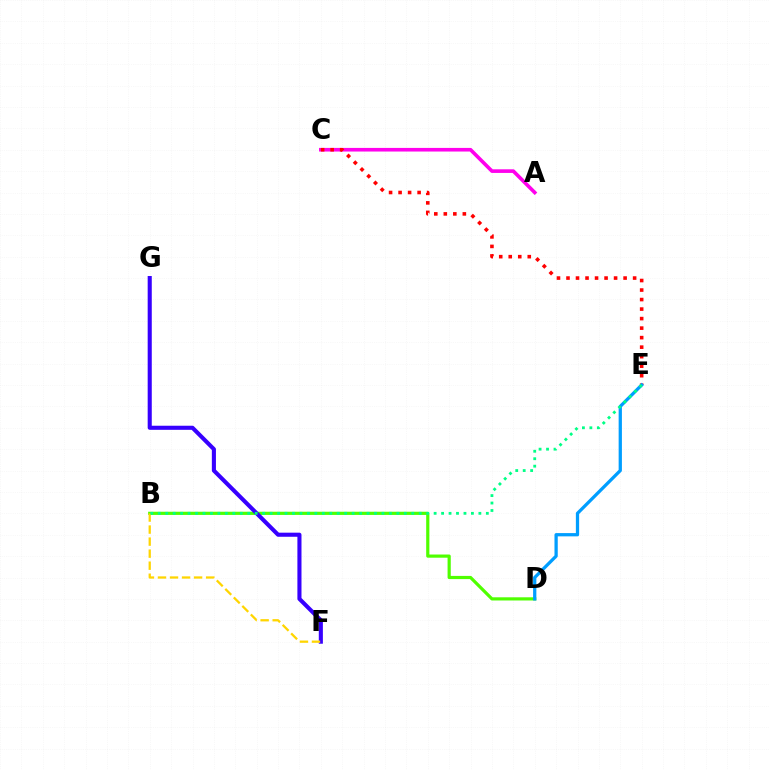{('A', 'C'): [{'color': '#ff00ed', 'line_style': 'solid', 'thickness': 2.61}], ('B', 'D'): [{'color': '#4fff00', 'line_style': 'solid', 'thickness': 2.29}], ('C', 'E'): [{'color': '#ff0000', 'line_style': 'dotted', 'thickness': 2.59}], ('D', 'E'): [{'color': '#009eff', 'line_style': 'solid', 'thickness': 2.35}], ('F', 'G'): [{'color': '#3700ff', 'line_style': 'solid', 'thickness': 2.94}], ('B', 'F'): [{'color': '#ffd500', 'line_style': 'dashed', 'thickness': 1.64}], ('B', 'E'): [{'color': '#00ff86', 'line_style': 'dotted', 'thickness': 2.03}]}